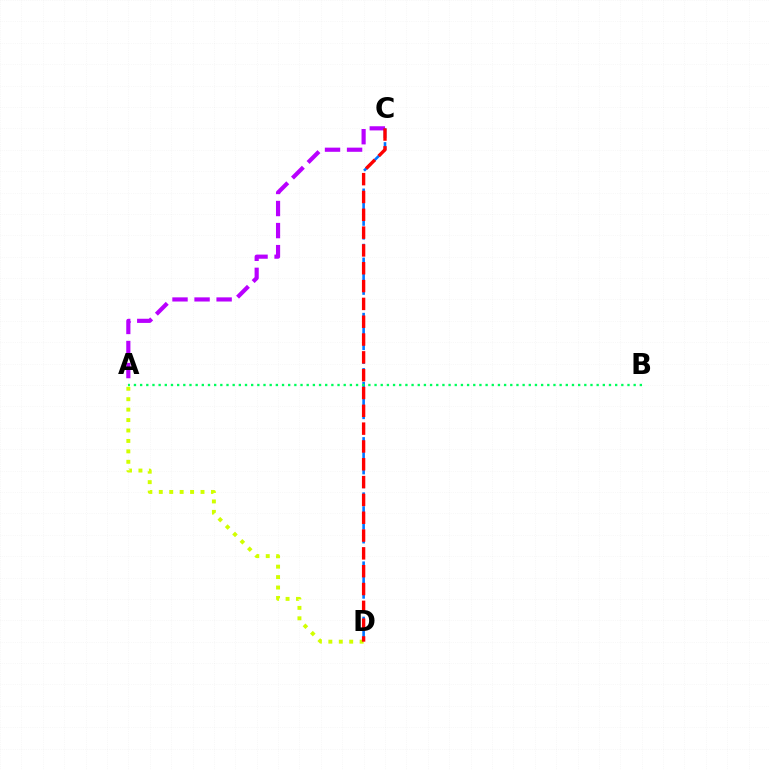{('A', 'C'): [{'color': '#b900ff', 'line_style': 'dashed', 'thickness': 3.0}], ('A', 'D'): [{'color': '#d1ff00', 'line_style': 'dotted', 'thickness': 2.83}], ('C', 'D'): [{'color': '#0074ff', 'line_style': 'dashed', 'thickness': 1.88}, {'color': '#ff0000', 'line_style': 'dashed', 'thickness': 2.42}], ('A', 'B'): [{'color': '#00ff5c', 'line_style': 'dotted', 'thickness': 1.68}]}